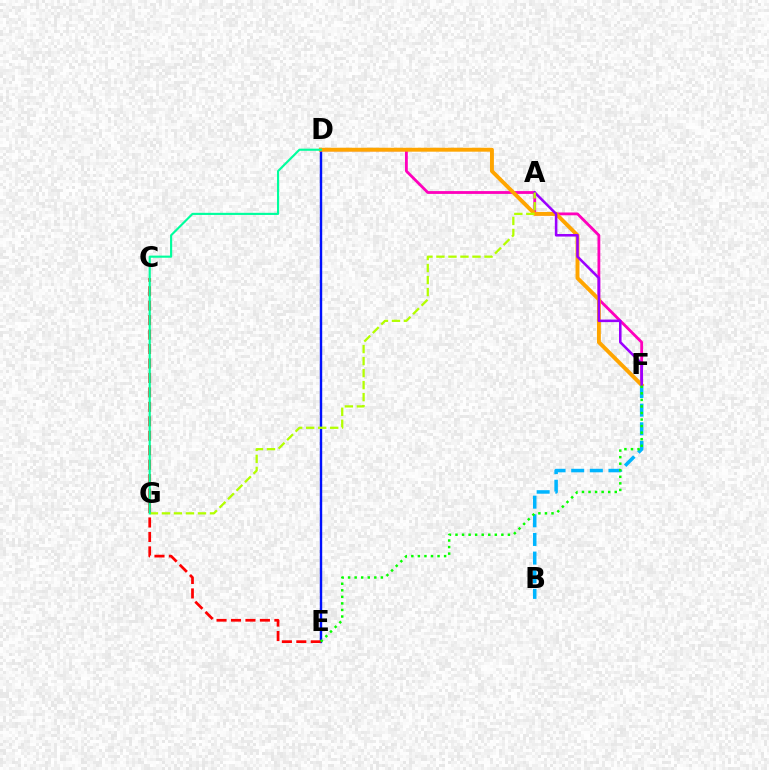{('D', 'F'): [{'color': '#ff00bd', 'line_style': 'solid', 'thickness': 2.02}, {'color': '#ffa500', 'line_style': 'solid', 'thickness': 2.82}], ('D', 'E'): [{'color': '#0010ff', 'line_style': 'solid', 'thickness': 1.74}], ('B', 'F'): [{'color': '#00b5ff', 'line_style': 'dashed', 'thickness': 2.53}], ('C', 'E'): [{'color': '#ff0000', 'line_style': 'dashed', 'thickness': 1.96}], ('A', 'F'): [{'color': '#9b00ff', 'line_style': 'solid', 'thickness': 1.84}], ('E', 'F'): [{'color': '#08ff00', 'line_style': 'dotted', 'thickness': 1.78}], ('A', 'G'): [{'color': '#b3ff00', 'line_style': 'dashed', 'thickness': 1.63}], ('D', 'G'): [{'color': '#00ff9d', 'line_style': 'solid', 'thickness': 1.54}]}